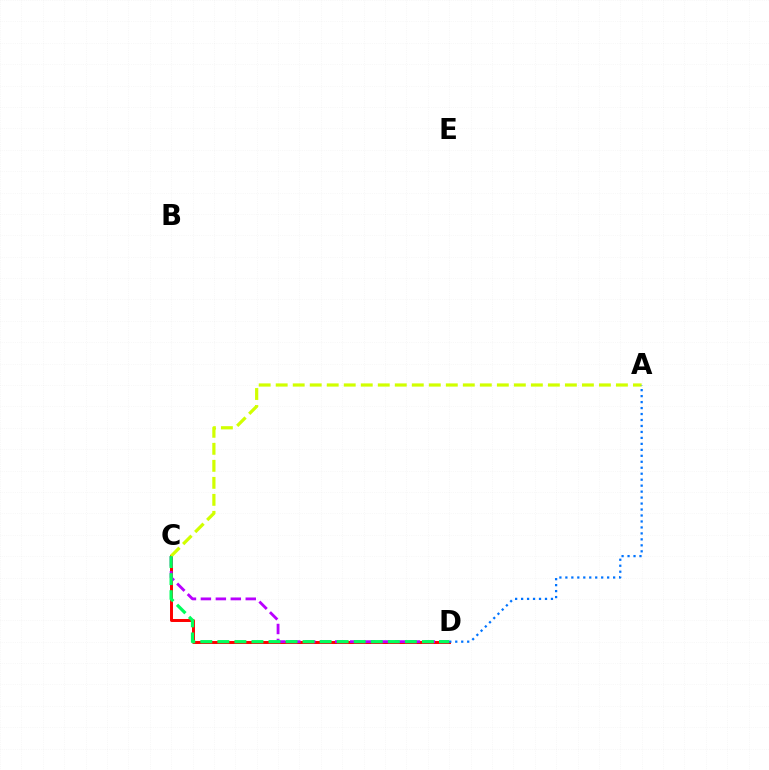{('C', 'D'): [{'color': '#ff0000', 'line_style': 'solid', 'thickness': 2.13}, {'color': '#b900ff', 'line_style': 'dashed', 'thickness': 2.03}, {'color': '#00ff5c', 'line_style': 'dashed', 'thickness': 2.32}], ('A', 'C'): [{'color': '#d1ff00', 'line_style': 'dashed', 'thickness': 2.31}], ('A', 'D'): [{'color': '#0074ff', 'line_style': 'dotted', 'thickness': 1.62}]}